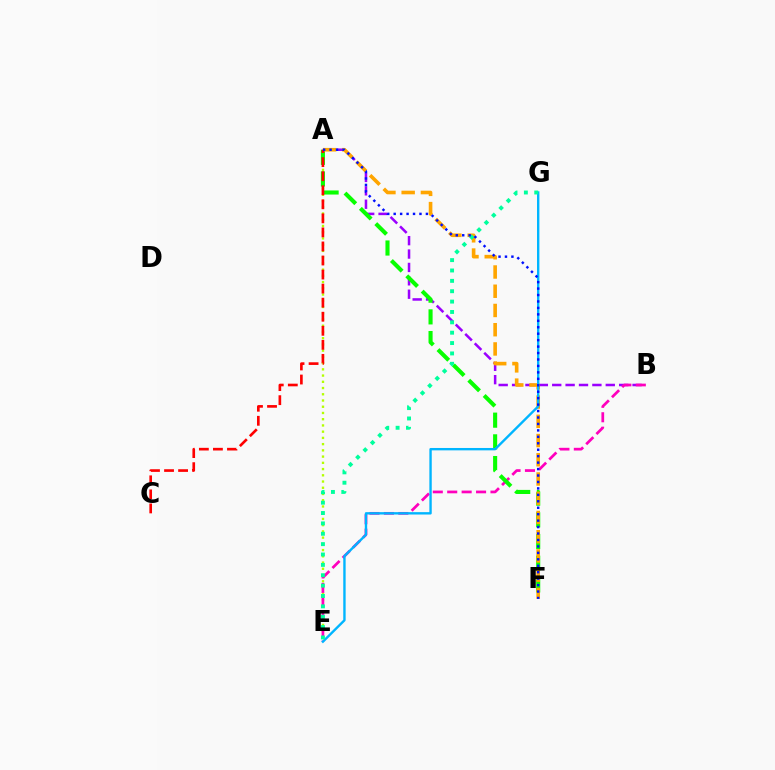{('A', 'E'): [{'color': '#b3ff00', 'line_style': 'dotted', 'thickness': 1.69}], ('A', 'B'): [{'color': '#9b00ff', 'line_style': 'dashed', 'thickness': 1.82}], ('B', 'E'): [{'color': '#ff00bd', 'line_style': 'dashed', 'thickness': 1.96}], ('A', 'F'): [{'color': '#08ff00', 'line_style': 'dashed', 'thickness': 2.95}, {'color': '#ffa500', 'line_style': 'dashed', 'thickness': 2.61}, {'color': '#0010ff', 'line_style': 'dotted', 'thickness': 1.75}], ('E', 'G'): [{'color': '#00b5ff', 'line_style': 'solid', 'thickness': 1.71}, {'color': '#00ff9d', 'line_style': 'dotted', 'thickness': 2.82}], ('A', 'C'): [{'color': '#ff0000', 'line_style': 'dashed', 'thickness': 1.91}]}